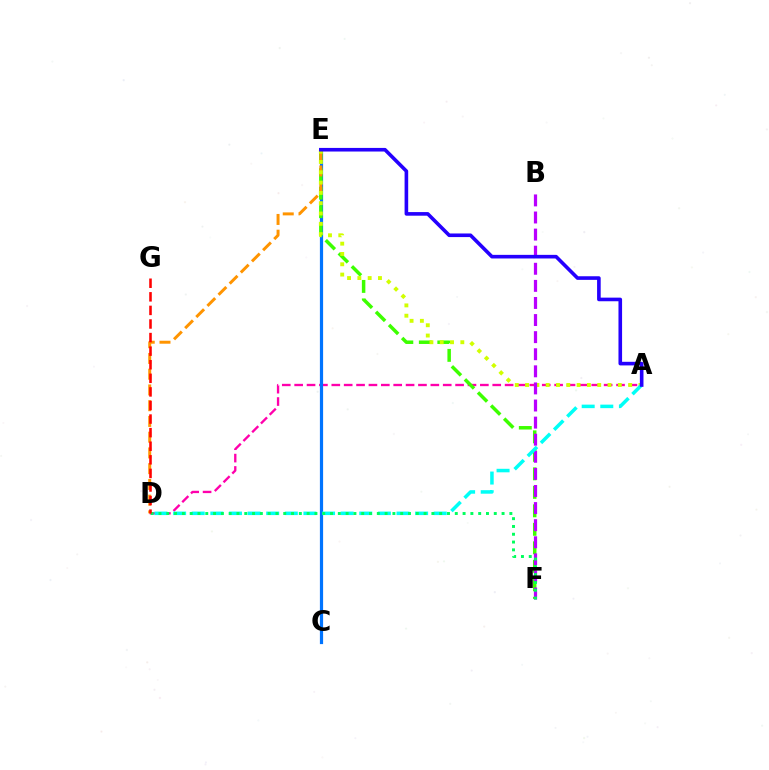{('A', 'D'): [{'color': '#ff00ac', 'line_style': 'dashed', 'thickness': 1.68}, {'color': '#00fff6', 'line_style': 'dashed', 'thickness': 2.53}], ('C', 'E'): [{'color': '#0074ff', 'line_style': 'solid', 'thickness': 2.31}], ('E', 'F'): [{'color': '#3dff00', 'line_style': 'dashed', 'thickness': 2.51}], ('D', 'E'): [{'color': '#ff9400', 'line_style': 'dashed', 'thickness': 2.14}], ('A', 'E'): [{'color': '#d1ff00', 'line_style': 'dotted', 'thickness': 2.8}, {'color': '#2500ff', 'line_style': 'solid', 'thickness': 2.6}], ('B', 'F'): [{'color': '#b900ff', 'line_style': 'dashed', 'thickness': 2.32}], ('D', 'F'): [{'color': '#00ff5c', 'line_style': 'dotted', 'thickness': 2.12}], ('D', 'G'): [{'color': '#ff0000', 'line_style': 'dashed', 'thickness': 1.85}]}